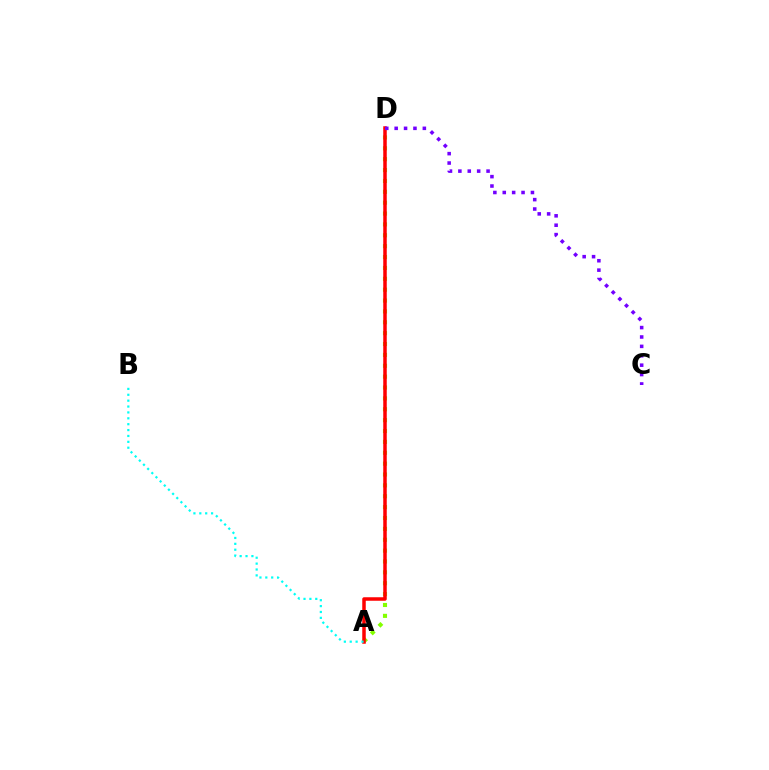{('A', 'D'): [{'color': '#84ff00', 'line_style': 'dotted', 'thickness': 2.95}, {'color': '#ff0000', 'line_style': 'solid', 'thickness': 2.52}], ('C', 'D'): [{'color': '#7200ff', 'line_style': 'dotted', 'thickness': 2.55}], ('A', 'B'): [{'color': '#00fff6', 'line_style': 'dotted', 'thickness': 1.6}]}